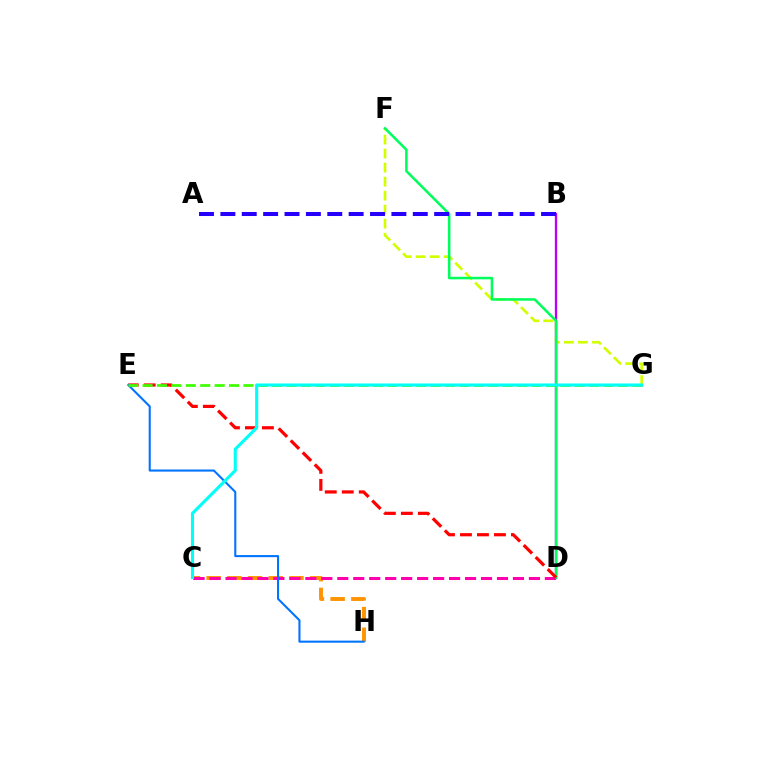{('C', 'H'): [{'color': '#ff9400', 'line_style': 'dashed', 'thickness': 2.81}], ('B', 'D'): [{'color': '#b900ff', 'line_style': 'solid', 'thickness': 1.66}], ('C', 'D'): [{'color': '#ff00ac', 'line_style': 'dashed', 'thickness': 2.17}], ('F', 'G'): [{'color': '#d1ff00', 'line_style': 'dashed', 'thickness': 1.9}], ('D', 'F'): [{'color': '#00ff5c', 'line_style': 'solid', 'thickness': 1.83}], ('D', 'E'): [{'color': '#ff0000', 'line_style': 'dashed', 'thickness': 2.31}], ('E', 'H'): [{'color': '#0074ff', 'line_style': 'solid', 'thickness': 1.5}], ('E', 'G'): [{'color': '#3dff00', 'line_style': 'dashed', 'thickness': 1.96}], ('C', 'G'): [{'color': '#00fff6', 'line_style': 'solid', 'thickness': 2.23}], ('A', 'B'): [{'color': '#2500ff', 'line_style': 'dashed', 'thickness': 2.9}]}